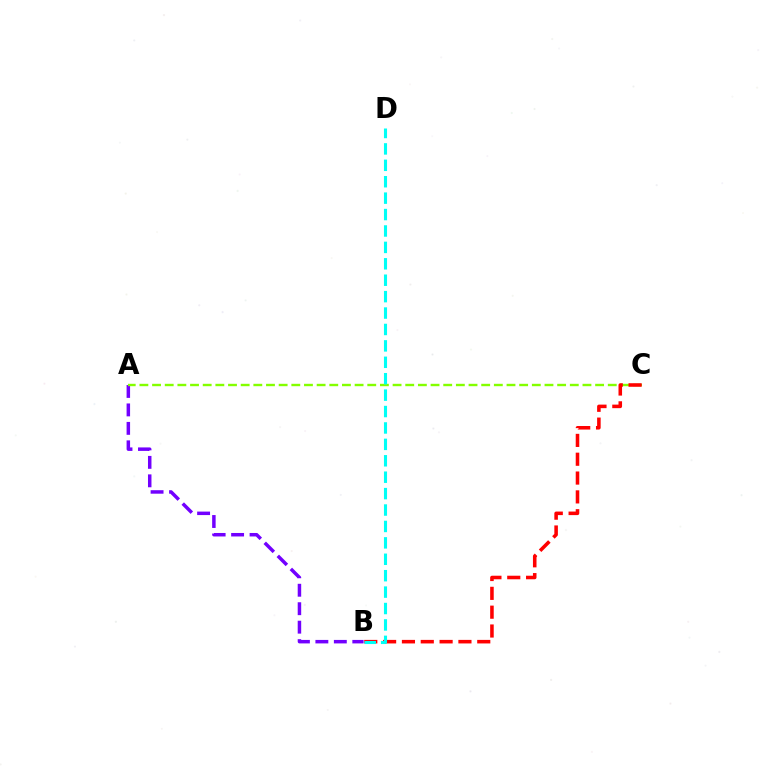{('A', 'B'): [{'color': '#7200ff', 'line_style': 'dashed', 'thickness': 2.51}], ('A', 'C'): [{'color': '#84ff00', 'line_style': 'dashed', 'thickness': 1.72}], ('B', 'C'): [{'color': '#ff0000', 'line_style': 'dashed', 'thickness': 2.56}], ('B', 'D'): [{'color': '#00fff6', 'line_style': 'dashed', 'thickness': 2.23}]}